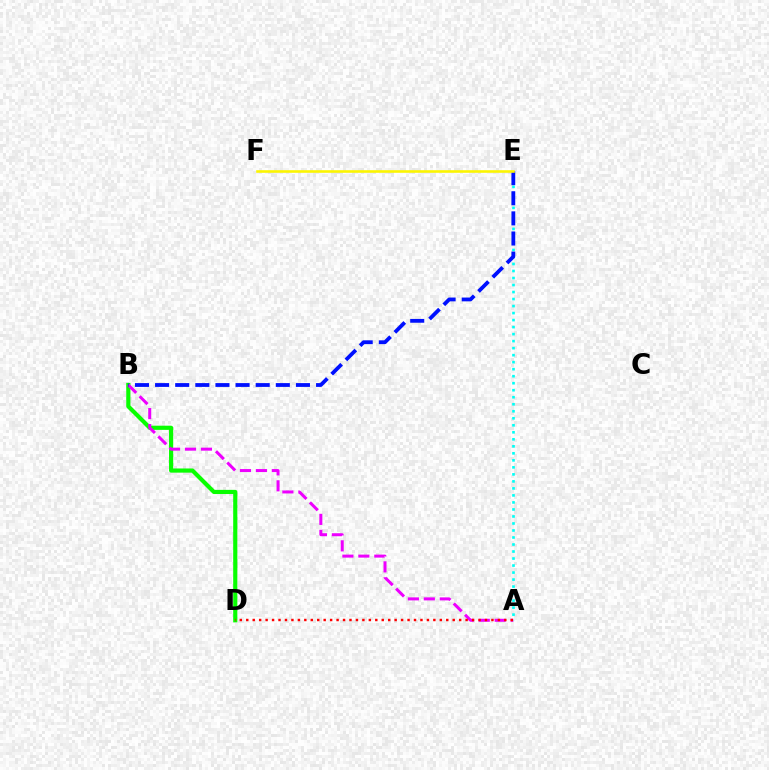{('B', 'D'): [{'color': '#08ff00', 'line_style': 'solid', 'thickness': 3.0}], ('A', 'B'): [{'color': '#ee00ff', 'line_style': 'dashed', 'thickness': 2.17}], ('A', 'E'): [{'color': '#00fff6', 'line_style': 'dotted', 'thickness': 1.91}], ('B', 'E'): [{'color': '#0010ff', 'line_style': 'dashed', 'thickness': 2.73}], ('A', 'D'): [{'color': '#ff0000', 'line_style': 'dotted', 'thickness': 1.75}], ('E', 'F'): [{'color': '#fcf500', 'line_style': 'solid', 'thickness': 1.87}]}